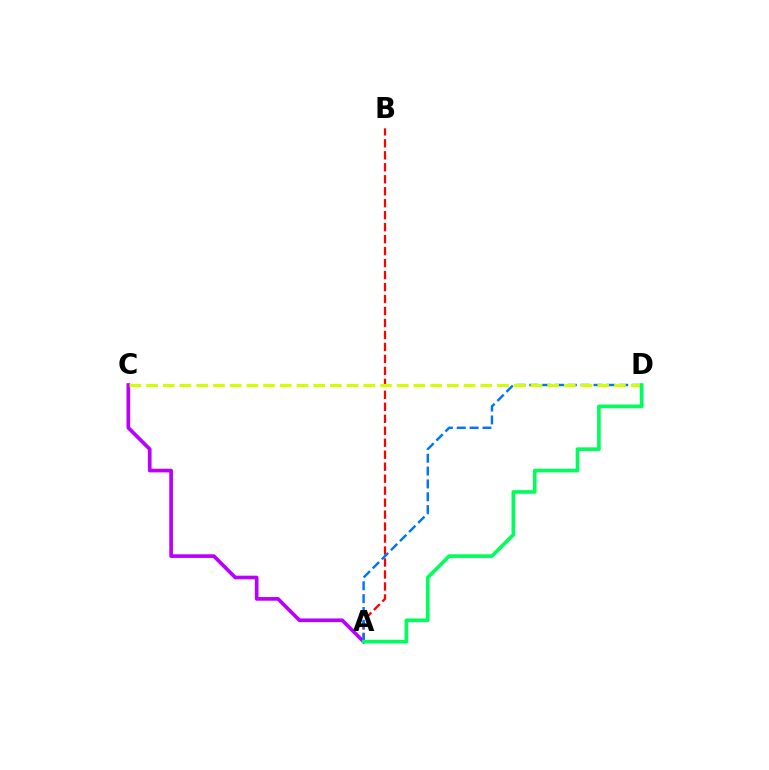{('A', 'B'): [{'color': '#ff0000', 'line_style': 'dashed', 'thickness': 1.63}], ('A', 'C'): [{'color': '#b900ff', 'line_style': 'solid', 'thickness': 2.64}], ('A', 'D'): [{'color': '#0074ff', 'line_style': 'dashed', 'thickness': 1.75}, {'color': '#00ff5c', 'line_style': 'solid', 'thickness': 2.63}], ('C', 'D'): [{'color': '#d1ff00', 'line_style': 'dashed', 'thickness': 2.27}]}